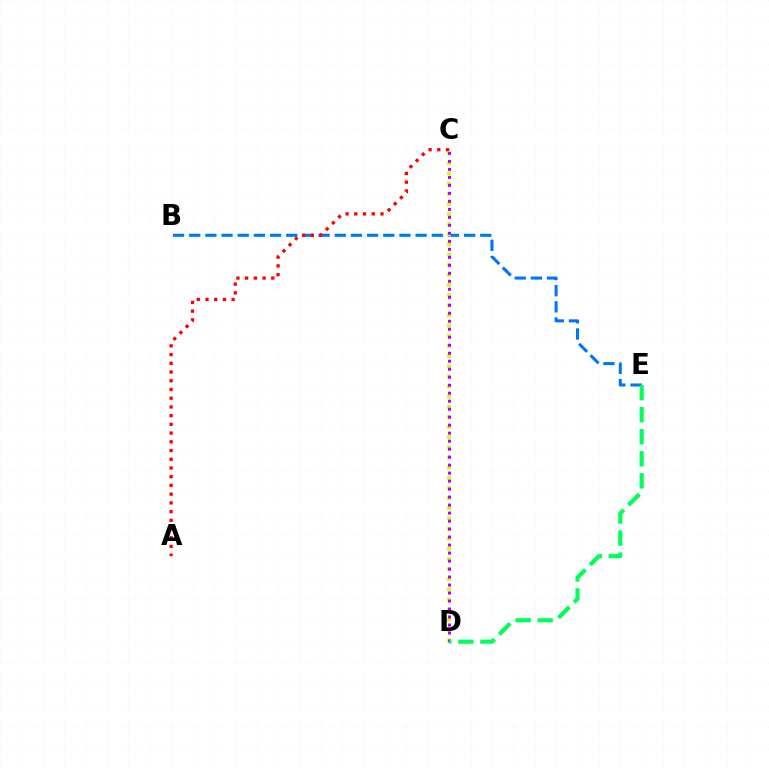{('B', 'E'): [{'color': '#0074ff', 'line_style': 'dashed', 'thickness': 2.2}], ('A', 'C'): [{'color': '#ff0000', 'line_style': 'dotted', 'thickness': 2.37}], ('C', 'D'): [{'color': '#d1ff00', 'line_style': 'dotted', 'thickness': 2.76}, {'color': '#b900ff', 'line_style': 'dotted', 'thickness': 2.17}], ('D', 'E'): [{'color': '#00ff5c', 'line_style': 'dashed', 'thickness': 2.99}]}